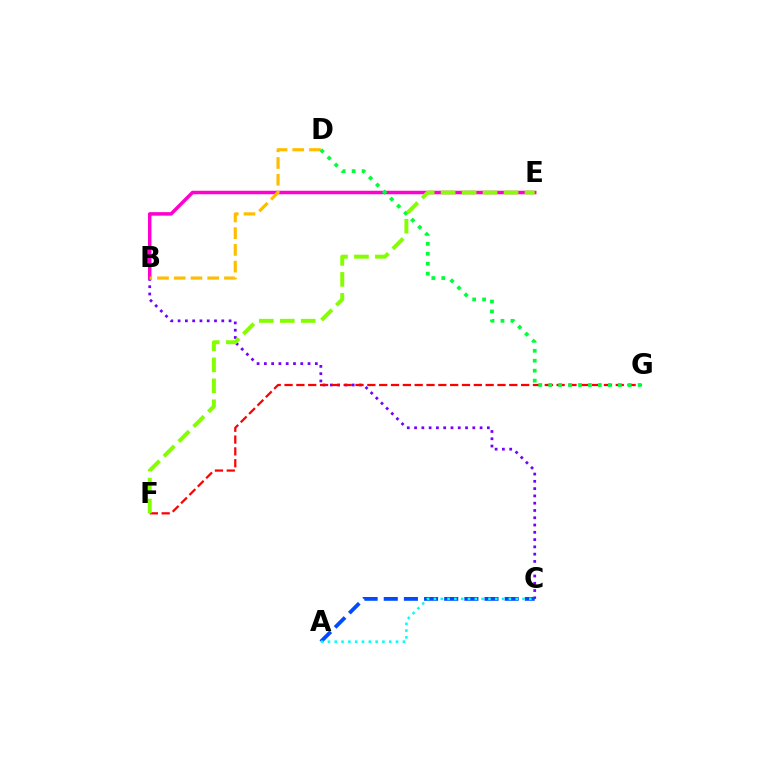{('B', 'C'): [{'color': '#7200ff', 'line_style': 'dotted', 'thickness': 1.98}], ('B', 'E'): [{'color': '#ff00cf', 'line_style': 'solid', 'thickness': 2.52}], ('F', 'G'): [{'color': '#ff0000', 'line_style': 'dashed', 'thickness': 1.61}], ('B', 'D'): [{'color': '#ffbd00', 'line_style': 'dashed', 'thickness': 2.27}], ('A', 'C'): [{'color': '#004bff', 'line_style': 'dashed', 'thickness': 2.74}, {'color': '#00fff6', 'line_style': 'dotted', 'thickness': 1.85}], ('D', 'G'): [{'color': '#00ff39', 'line_style': 'dotted', 'thickness': 2.7}], ('E', 'F'): [{'color': '#84ff00', 'line_style': 'dashed', 'thickness': 2.85}]}